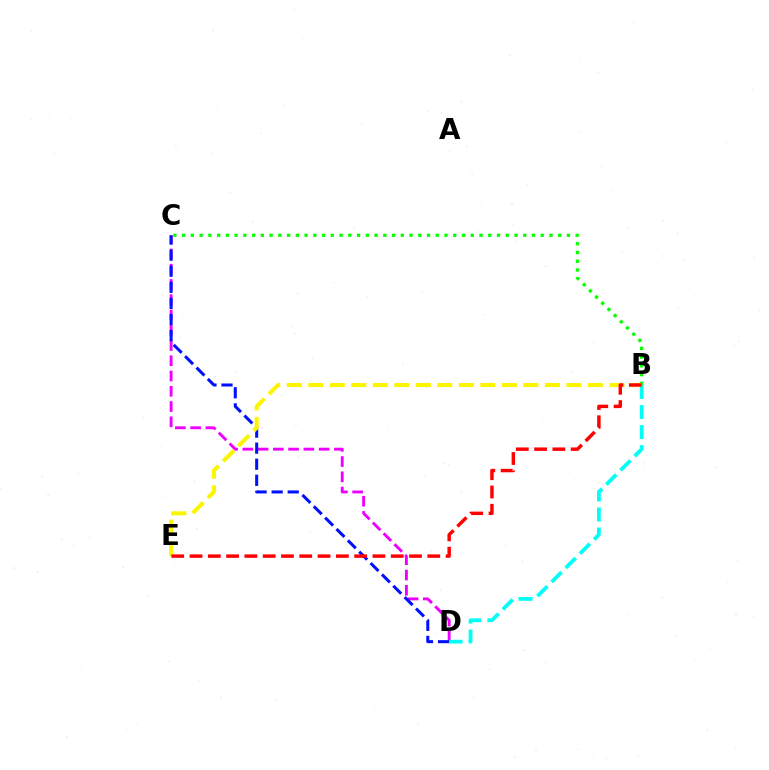{('C', 'D'): [{'color': '#ee00ff', 'line_style': 'dashed', 'thickness': 2.07}, {'color': '#0010ff', 'line_style': 'dashed', 'thickness': 2.18}], ('B', 'C'): [{'color': '#08ff00', 'line_style': 'dotted', 'thickness': 2.38}], ('B', 'D'): [{'color': '#00fff6', 'line_style': 'dashed', 'thickness': 2.72}], ('B', 'E'): [{'color': '#fcf500', 'line_style': 'dashed', 'thickness': 2.92}, {'color': '#ff0000', 'line_style': 'dashed', 'thickness': 2.48}]}